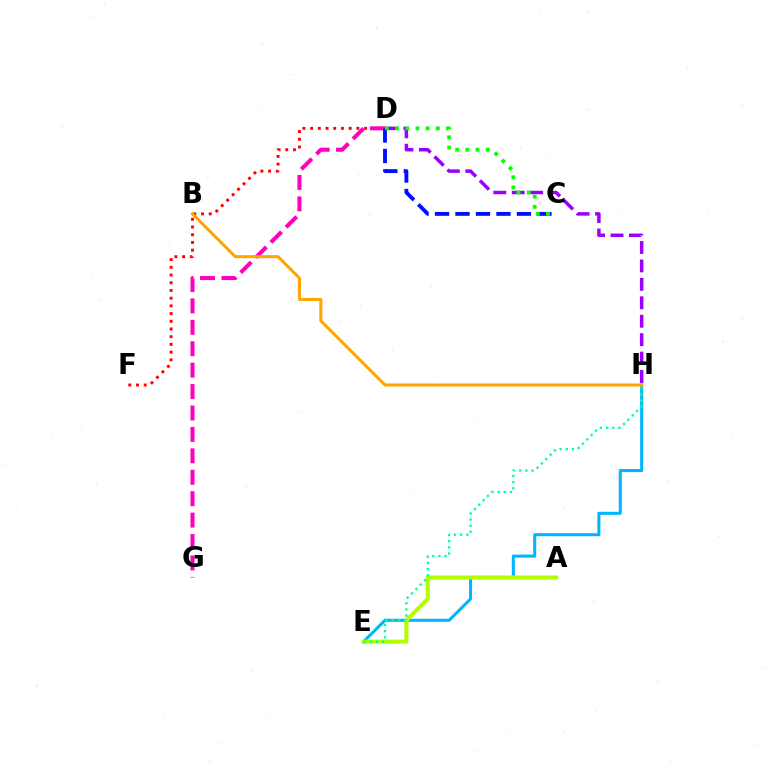{('D', 'F'): [{'color': '#ff0000', 'line_style': 'dotted', 'thickness': 2.09}], ('E', 'H'): [{'color': '#00b5ff', 'line_style': 'solid', 'thickness': 2.19}, {'color': '#00ff9d', 'line_style': 'dotted', 'thickness': 1.67}], ('D', 'G'): [{'color': '#ff00bd', 'line_style': 'dashed', 'thickness': 2.91}], ('D', 'H'): [{'color': '#9b00ff', 'line_style': 'dashed', 'thickness': 2.5}], ('C', 'D'): [{'color': '#0010ff', 'line_style': 'dashed', 'thickness': 2.78}, {'color': '#08ff00', 'line_style': 'dotted', 'thickness': 2.77}], ('A', 'E'): [{'color': '#b3ff00', 'line_style': 'solid', 'thickness': 2.94}], ('B', 'H'): [{'color': '#ffa500', 'line_style': 'solid', 'thickness': 2.18}]}